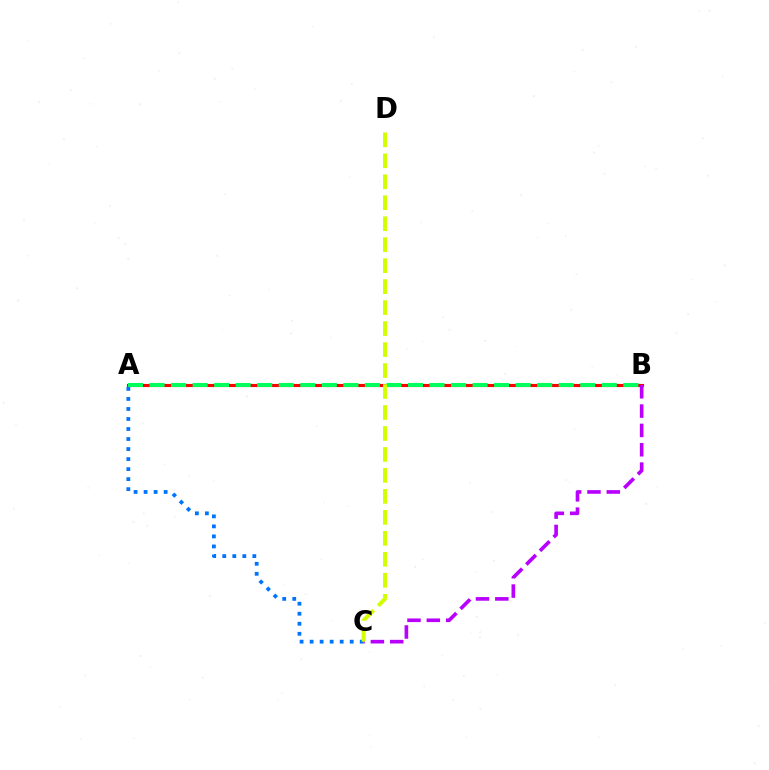{('A', 'B'): [{'color': '#ff0000', 'line_style': 'solid', 'thickness': 2.25}, {'color': '#00ff5c', 'line_style': 'dashed', 'thickness': 2.93}], ('B', 'C'): [{'color': '#b900ff', 'line_style': 'dashed', 'thickness': 2.63}], ('A', 'C'): [{'color': '#0074ff', 'line_style': 'dotted', 'thickness': 2.72}], ('C', 'D'): [{'color': '#d1ff00', 'line_style': 'dashed', 'thickness': 2.85}]}